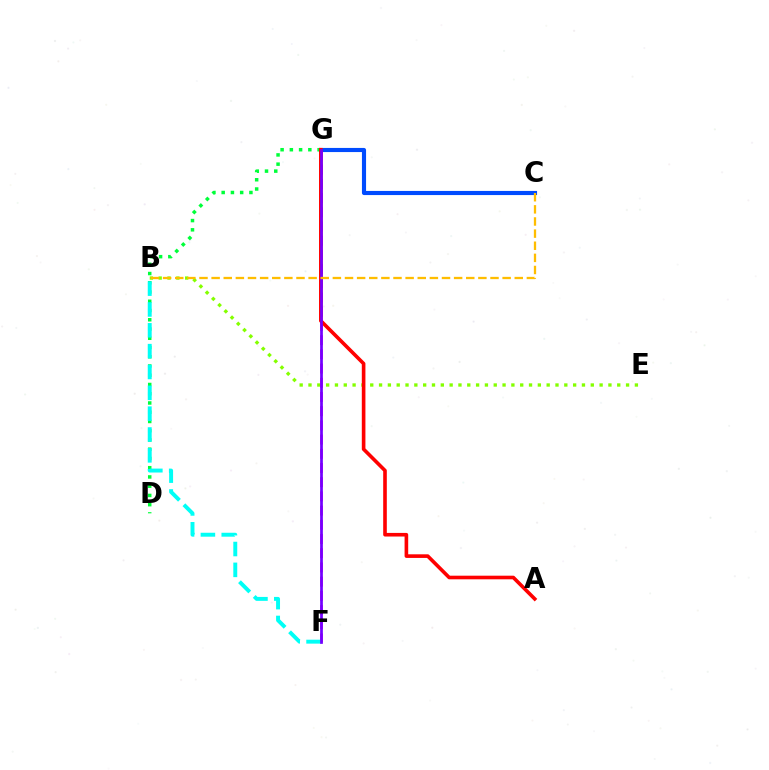{('C', 'G'): [{'color': '#004bff', 'line_style': 'solid', 'thickness': 2.97}], ('B', 'E'): [{'color': '#84ff00', 'line_style': 'dotted', 'thickness': 2.4}], ('D', 'G'): [{'color': '#00ff39', 'line_style': 'dotted', 'thickness': 2.51}], ('F', 'G'): [{'color': '#ff00cf', 'line_style': 'dashed', 'thickness': 1.93}, {'color': '#7200ff', 'line_style': 'solid', 'thickness': 1.95}], ('B', 'F'): [{'color': '#00fff6', 'line_style': 'dashed', 'thickness': 2.83}], ('A', 'G'): [{'color': '#ff0000', 'line_style': 'solid', 'thickness': 2.61}], ('B', 'C'): [{'color': '#ffbd00', 'line_style': 'dashed', 'thickness': 1.65}]}